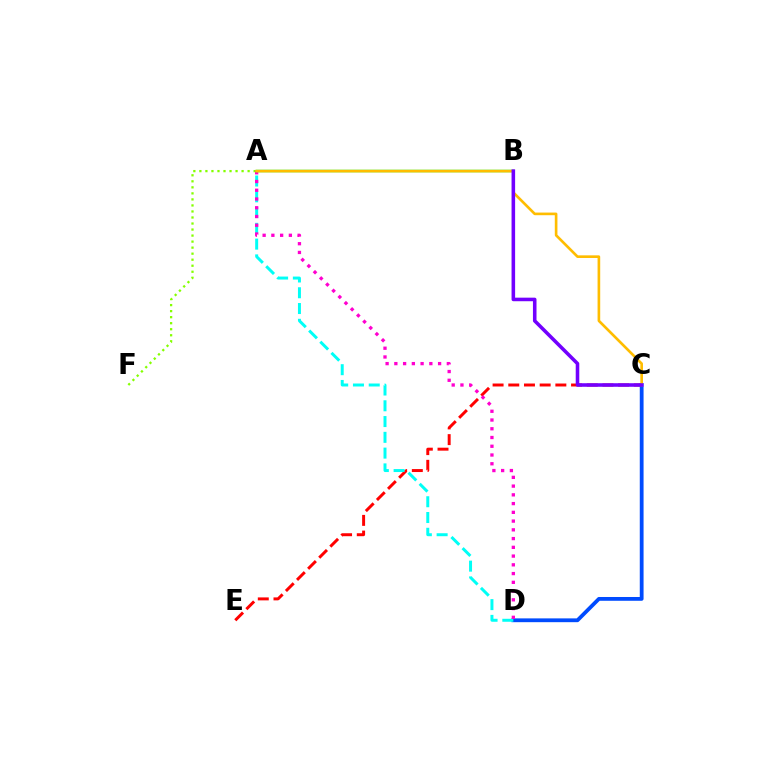{('A', 'F'): [{'color': '#84ff00', 'line_style': 'dotted', 'thickness': 1.64}], ('C', 'E'): [{'color': '#ff0000', 'line_style': 'dashed', 'thickness': 2.13}], ('C', 'D'): [{'color': '#004bff', 'line_style': 'solid', 'thickness': 2.73}], ('A', 'D'): [{'color': '#00fff6', 'line_style': 'dashed', 'thickness': 2.14}, {'color': '#ff00cf', 'line_style': 'dotted', 'thickness': 2.38}], ('A', 'B'): [{'color': '#00ff39', 'line_style': 'solid', 'thickness': 1.77}], ('A', 'C'): [{'color': '#ffbd00', 'line_style': 'solid', 'thickness': 1.91}], ('B', 'C'): [{'color': '#7200ff', 'line_style': 'solid', 'thickness': 2.57}]}